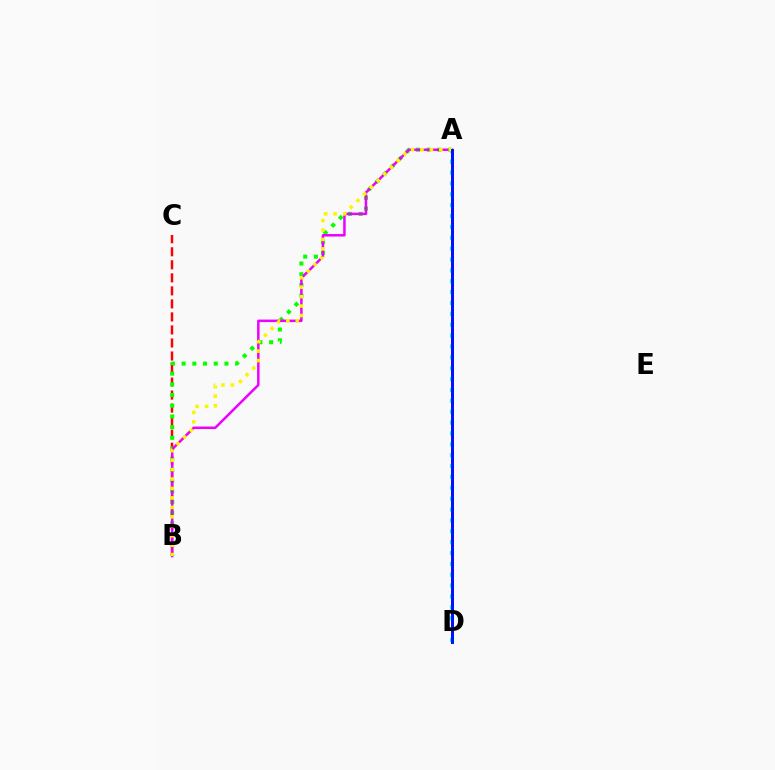{('B', 'C'): [{'color': '#ff0000', 'line_style': 'dashed', 'thickness': 1.77}], ('A', 'B'): [{'color': '#08ff00', 'line_style': 'dotted', 'thickness': 2.91}, {'color': '#ee00ff', 'line_style': 'solid', 'thickness': 1.8}, {'color': '#fcf500', 'line_style': 'dotted', 'thickness': 2.57}], ('A', 'D'): [{'color': '#00fff6', 'line_style': 'dotted', 'thickness': 2.95}, {'color': '#0010ff', 'line_style': 'solid', 'thickness': 2.14}]}